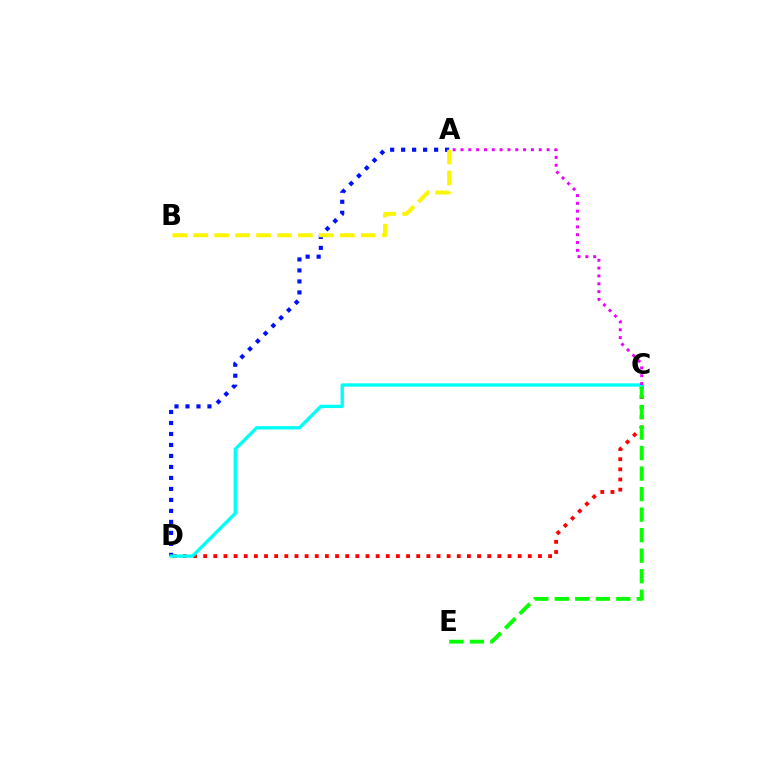{('A', 'D'): [{'color': '#0010ff', 'line_style': 'dotted', 'thickness': 2.99}], ('C', 'D'): [{'color': '#ff0000', 'line_style': 'dotted', 'thickness': 2.76}, {'color': '#00fff6', 'line_style': 'solid', 'thickness': 2.41}], ('A', 'B'): [{'color': '#fcf500', 'line_style': 'dashed', 'thickness': 2.85}], ('C', 'E'): [{'color': '#08ff00', 'line_style': 'dashed', 'thickness': 2.79}], ('A', 'C'): [{'color': '#ee00ff', 'line_style': 'dotted', 'thickness': 2.13}]}